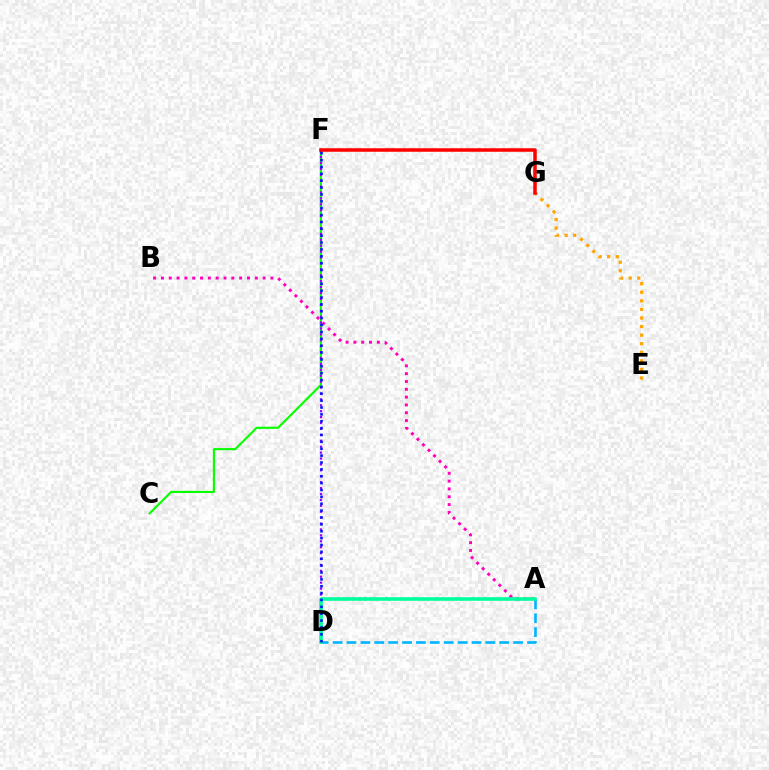{('A', 'B'): [{'color': '#ff00bd', 'line_style': 'dotted', 'thickness': 2.13}], ('A', 'D'): [{'color': '#00b5ff', 'line_style': 'dashed', 'thickness': 1.89}, {'color': '#00ff9d', 'line_style': 'solid', 'thickness': 2.59}], ('E', 'G'): [{'color': '#ffa500', 'line_style': 'dotted', 'thickness': 2.33}], ('F', 'G'): [{'color': '#b3ff00', 'line_style': 'dotted', 'thickness': 1.66}, {'color': '#ff0000', 'line_style': 'solid', 'thickness': 2.52}], ('C', 'F'): [{'color': '#08ff00', 'line_style': 'solid', 'thickness': 1.55}], ('D', 'F'): [{'color': '#9b00ff', 'line_style': 'dotted', 'thickness': 1.61}, {'color': '#0010ff', 'line_style': 'dotted', 'thickness': 1.87}]}